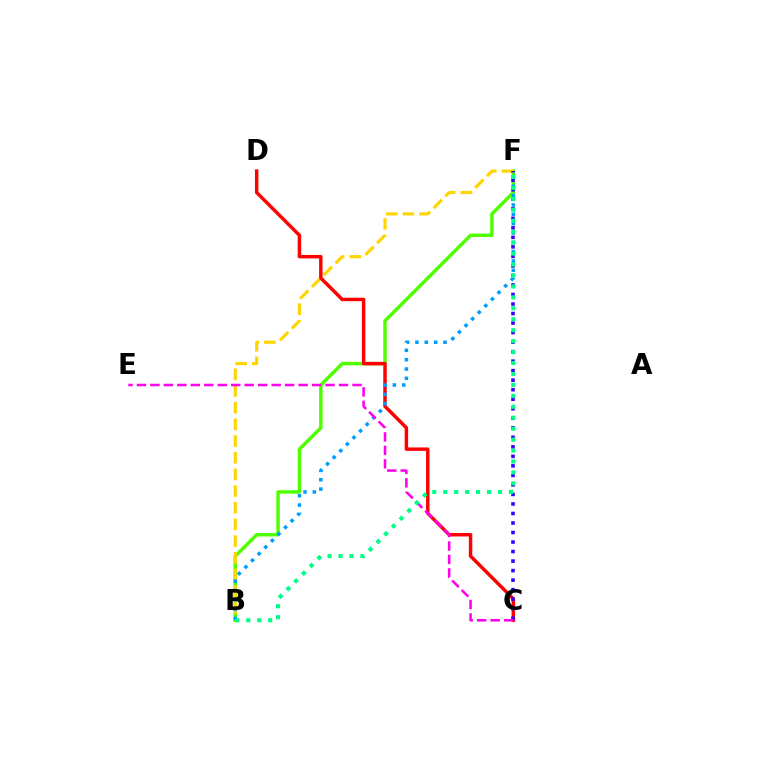{('B', 'F'): [{'color': '#4fff00', 'line_style': 'solid', 'thickness': 2.49}, {'color': '#ffd500', 'line_style': 'dashed', 'thickness': 2.27}, {'color': '#009eff', 'line_style': 'dotted', 'thickness': 2.54}, {'color': '#00ff86', 'line_style': 'dotted', 'thickness': 2.97}], ('C', 'D'): [{'color': '#ff0000', 'line_style': 'solid', 'thickness': 2.49}], ('C', 'F'): [{'color': '#3700ff', 'line_style': 'dotted', 'thickness': 2.59}], ('C', 'E'): [{'color': '#ff00ed', 'line_style': 'dashed', 'thickness': 1.83}]}